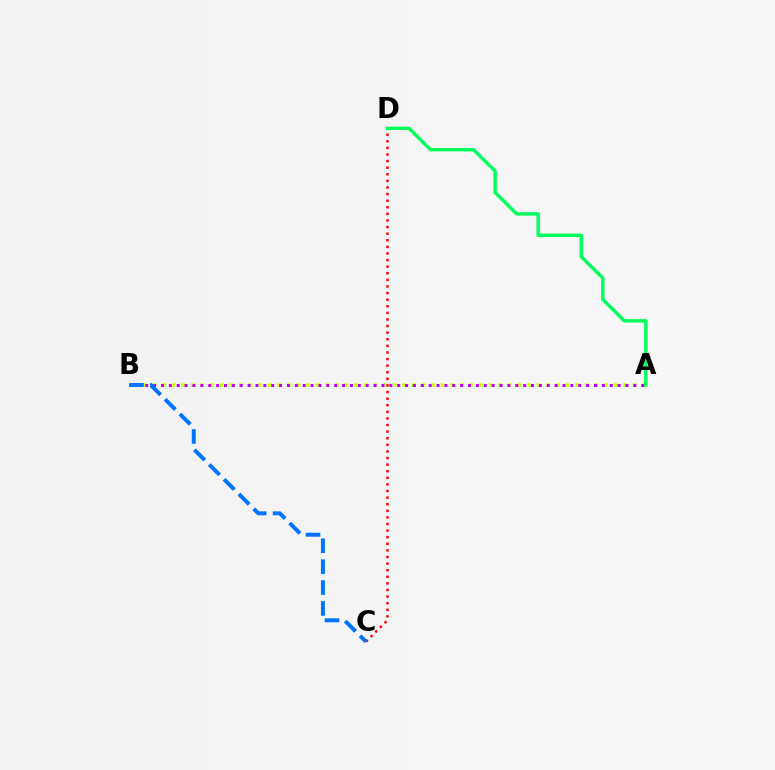{('A', 'B'): [{'color': '#d1ff00', 'line_style': 'dotted', 'thickness': 2.61}, {'color': '#b900ff', 'line_style': 'dotted', 'thickness': 2.14}], ('C', 'D'): [{'color': '#ff0000', 'line_style': 'dotted', 'thickness': 1.79}], ('B', 'C'): [{'color': '#0074ff', 'line_style': 'dashed', 'thickness': 2.84}], ('A', 'D'): [{'color': '#00ff5c', 'line_style': 'solid', 'thickness': 2.46}]}